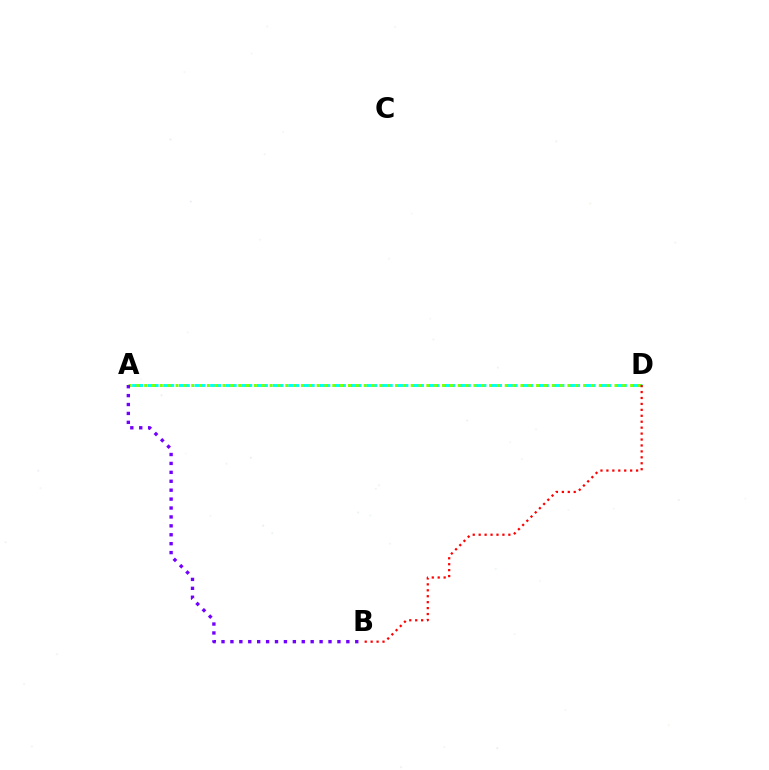{('A', 'D'): [{'color': '#00fff6', 'line_style': 'dashed', 'thickness': 2.12}, {'color': '#84ff00', 'line_style': 'dotted', 'thickness': 2.13}], ('B', 'D'): [{'color': '#ff0000', 'line_style': 'dotted', 'thickness': 1.61}], ('A', 'B'): [{'color': '#7200ff', 'line_style': 'dotted', 'thickness': 2.42}]}